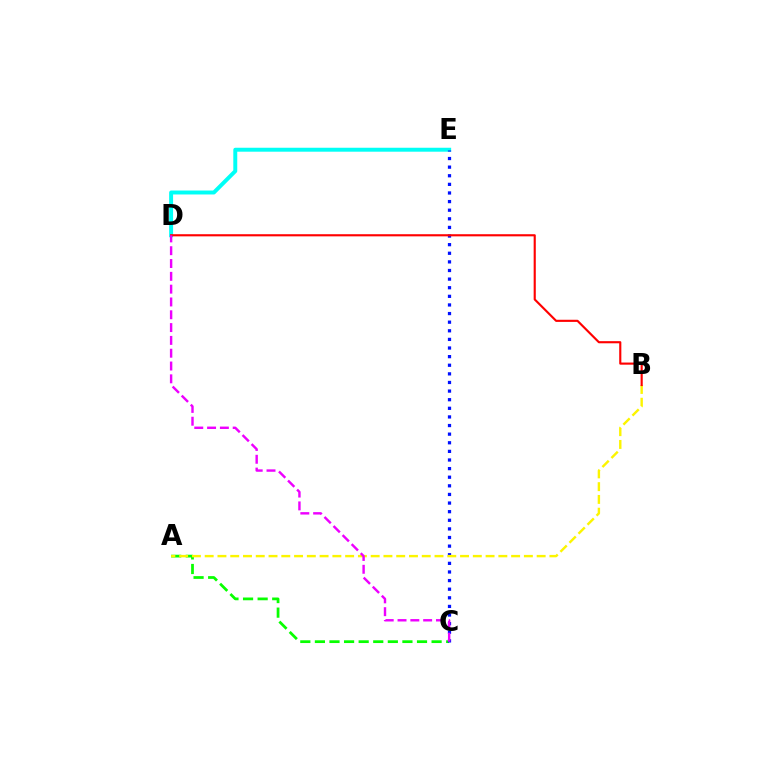{('A', 'C'): [{'color': '#08ff00', 'line_style': 'dashed', 'thickness': 1.98}], ('D', 'E'): [{'color': '#00fff6', 'line_style': 'solid', 'thickness': 2.84}], ('C', 'E'): [{'color': '#0010ff', 'line_style': 'dotted', 'thickness': 2.34}], ('A', 'B'): [{'color': '#fcf500', 'line_style': 'dashed', 'thickness': 1.73}], ('B', 'D'): [{'color': '#ff0000', 'line_style': 'solid', 'thickness': 1.54}], ('C', 'D'): [{'color': '#ee00ff', 'line_style': 'dashed', 'thickness': 1.74}]}